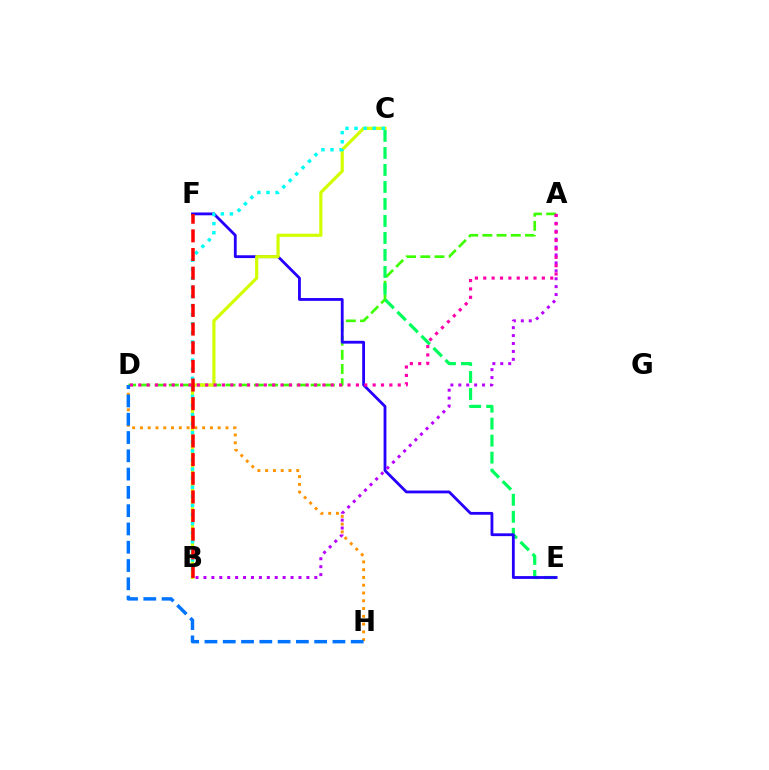{('A', 'D'): [{'color': '#3dff00', 'line_style': 'dashed', 'thickness': 1.93}, {'color': '#ff00ac', 'line_style': 'dotted', 'thickness': 2.27}], ('C', 'E'): [{'color': '#00ff5c', 'line_style': 'dashed', 'thickness': 2.31}], ('D', 'H'): [{'color': '#ff9400', 'line_style': 'dotted', 'thickness': 2.11}, {'color': '#0074ff', 'line_style': 'dashed', 'thickness': 2.48}], ('E', 'F'): [{'color': '#2500ff', 'line_style': 'solid', 'thickness': 2.03}], ('B', 'C'): [{'color': '#d1ff00', 'line_style': 'solid', 'thickness': 2.3}, {'color': '#00fff6', 'line_style': 'dotted', 'thickness': 2.47}], ('A', 'B'): [{'color': '#b900ff', 'line_style': 'dotted', 'thickness': 2.15}], ('B', 'F'): [{'color': '#ff0000', 'line_style': 'dashed', 'thickness': 2.53}]}